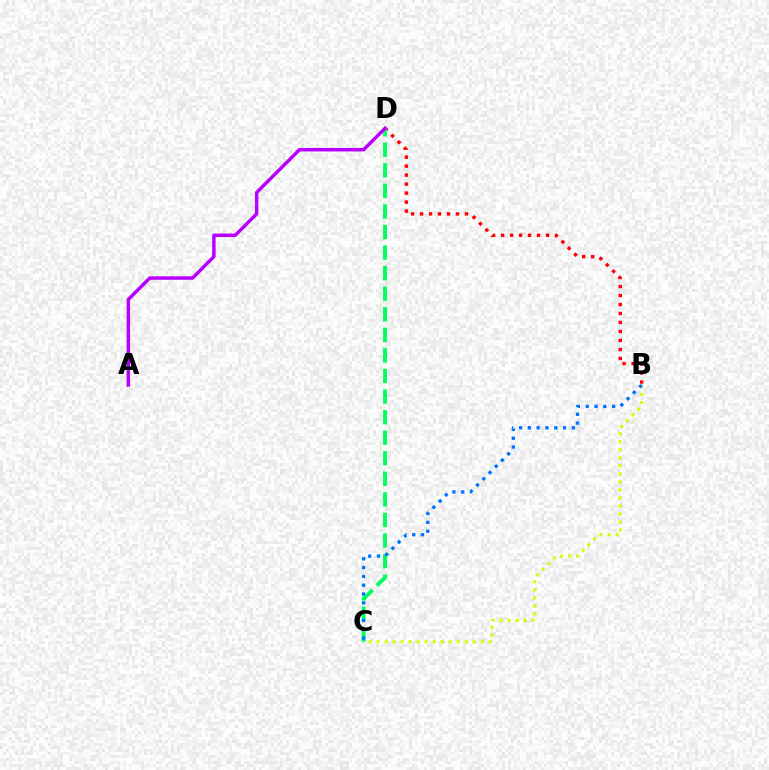{('B', 'D'): [{'color': '#ff0000', 'line_style': 'dotted', 'thickness': 2.44}], ('B', 'C'): [{'color': '#d1ff00', 'line_style': 'dotted', 'thickness': 2.18}, {'color': '#0074ff', 'line_style': 'dotted', 'thickness': 2.39}], ('C', 'D'): [{'color': '#00ff5c', 'line_style': 'dashed', 'thickness': 2.79}], ('A', 'D'): [{'color': '#b900ff', 'line_style': 'solid', 'thickness': 2.5}]}